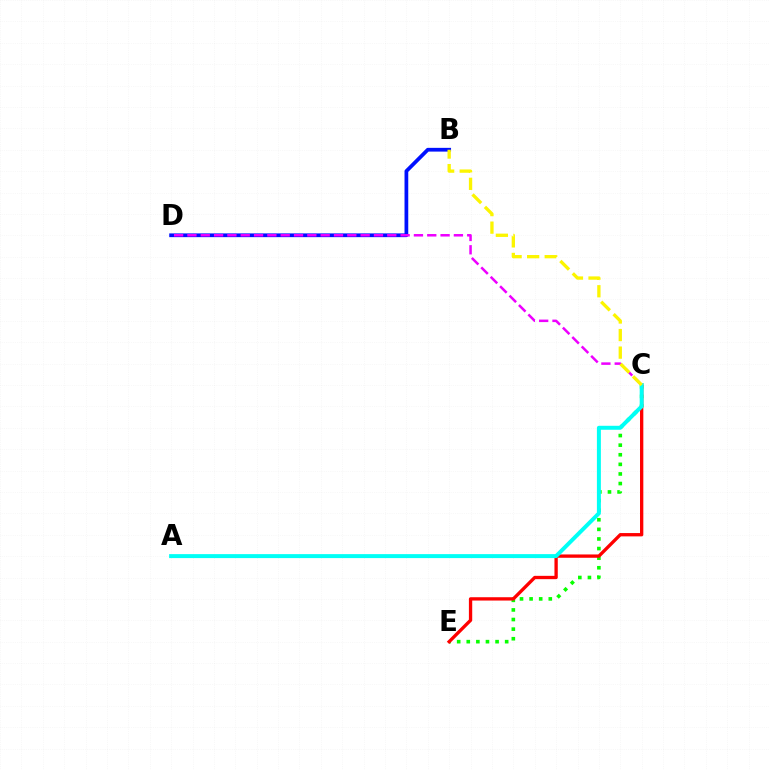{('C', 'E'): [{'color': '#08ff00', 'line_style': 'dotted', 'thickness': 2.61}, {'color': '#ff0000', 'line_style': 'solid', 'thickness': 2.39}], ('B', 'D'): [{'color': '#0010ff', 'line_style': 'solid', 'thickness': 2.69}], ('C', 'D'): [{'color': '#ee00ff', 'line_style': 'dashed', 'thickness': 1.81}], ('A', 'C'): [{'color': '#00fff6', 'line_style': 'solid', 'thickness': 2.86}], ('B', 'C'): [{'color': '#fcf500', 'line_style': 'dashed', 'thickness': 2.39}]}